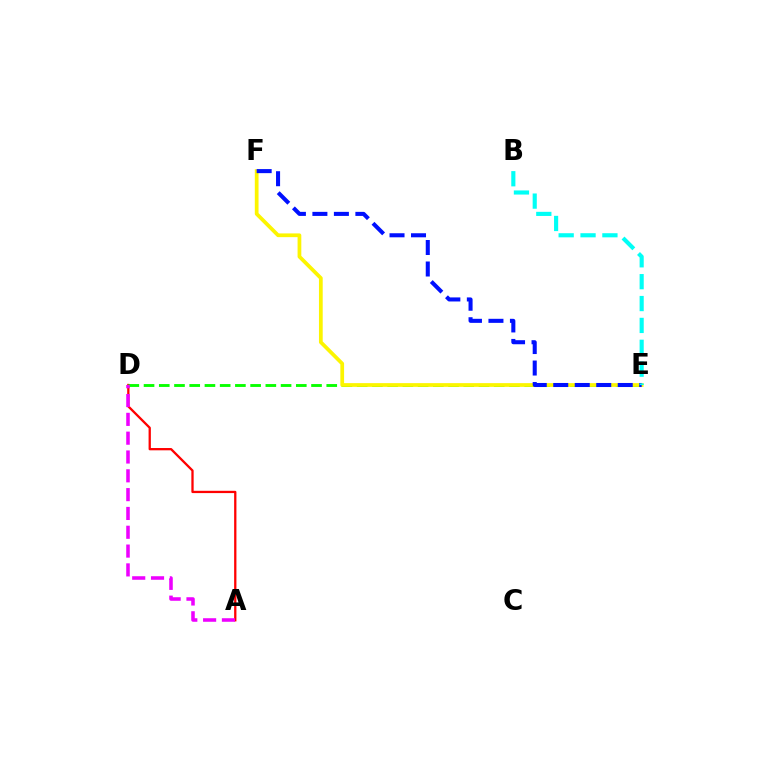{('A', 'D'): [{'color': '#ff0000', 'line_style': 'solid', 'thickness': 1.65}, {'color': '#ee00ff', 'line_style': 'dashed', 'thickness': 2.56}], ('D', 'E'): [{'color': '#08ff00', 'line_style': 'dashed', 'thickness': 2.07}], ('E', 'F'): [{'color': '#fcf500', 'line_style': 'solid', 'thickness': 2.69}, {'color': '#0010ff', 'line_style': 'dashed', 'thickness': 2.92}], ('B', 'E'): [{'color': '#00fff6', 'line_style': 'dashed', 'thickness': 2.97}]}